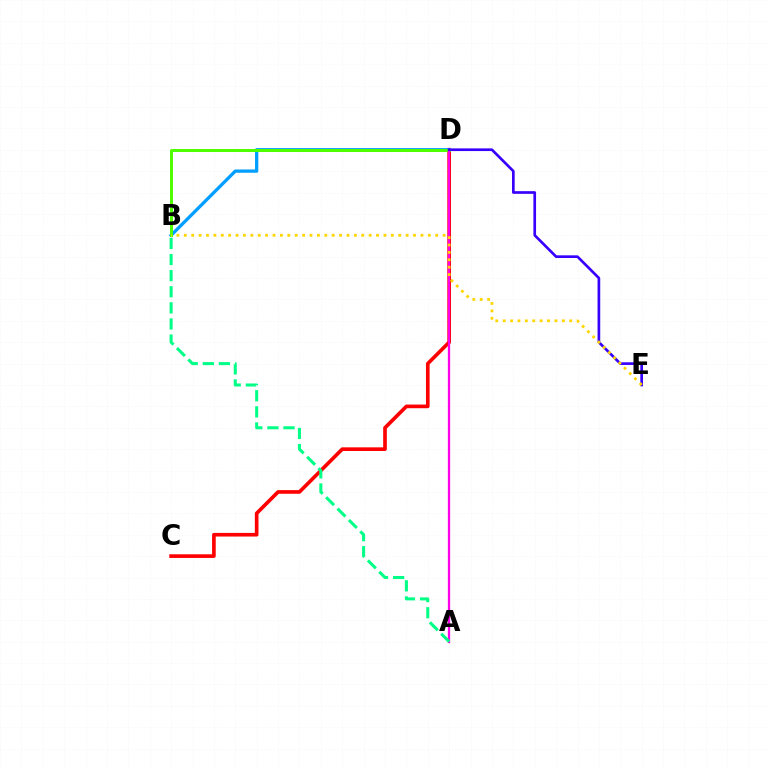{('C', 'D'): [{'color': '#ff0000', 'line_style': 'solid', 'thickness': 2.63}], ('B', 'D'): [{'color': '#009eff', 'line_style': 'solid', 'thickness': 2.37}, {'color': '#4fff00', 'line_style': 'solid', 'thickness': 2.16}], ('A', 'D'): [{'color': '#ff00ed', 'line_style': 'solid', 'thickness': 1.66}], ('D', 'E'): [{'color': '#3700ff', 'line_style': 'solid', 'thickness': 1.93}], ('B', 'E'): [{'color': '#ffd500', 'line_style': 'dotted', 'thickness': 2.01}], ('A', 'B'): [{'color': '#00ff86', 'line_style': 'dashed', 'thickness': 2.19}]}